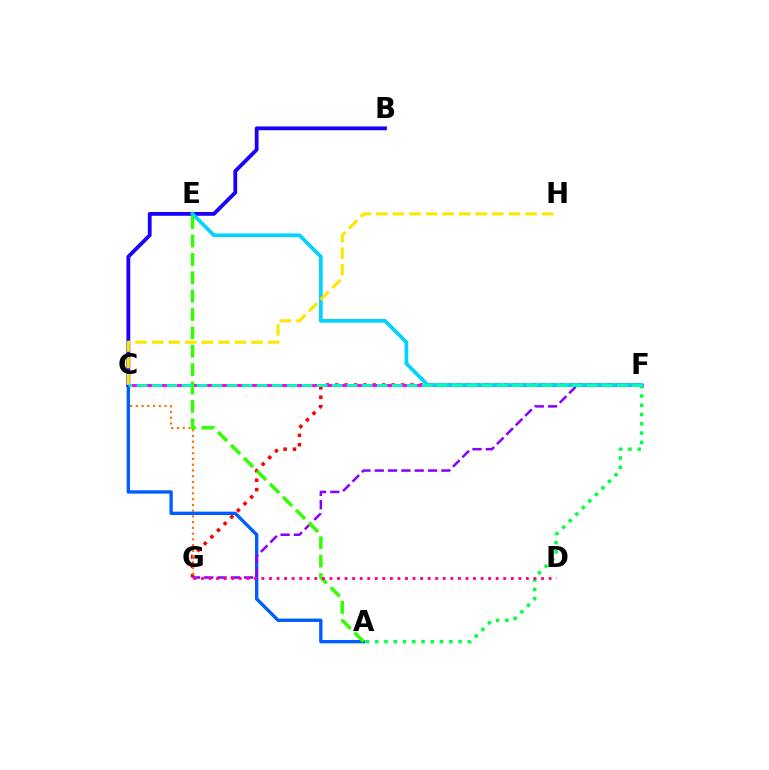{('C', 'F'): [{'color': '#a2ff00', 'line_style': 'dotted', 'thickness': 1.85}, {'color': '#fa00f9', 'line_style': 'solid', 'thickness': 2.13}, {'color': '#00ffbb', 'line_style': 'dashed', 'thickness': 2.04}], ('F', 'G'): [{'color': '#ff0000', 'line_style': 'dotted', 'thickness': 2.55}, {'color': '#8a00ff', 'line_style': 'dashed', 'thickness': 1.81}], ('C', 'G'): [{'color': '#ff7000', 'line_style': 'dotted', 'thickness': 1.56}], ('A', 'F'): [{'color': '#00ff45', 'line_style': 'dotted', 'thickness': 2.52}], ('A', 'C'): [{'color': '#005dff', 'line_style': 'solid', 'thickness': 2.42}], ('B', 'C'): [{'color': '#1900ff', 'line_style': 'solid', 'thickness': 2.73}], ('E', 'F'): [{'color': '#00d3ff', 'line_style': 'solid', 'thickness': 2.67}], ('A', 'E'): [{'color': '#31ff00', 'line_style': 'dashed', 'thickness': 2.5}], ('D', 'G'): [{'color': '#ff0088', 'line_style': 'dotted', 'thickness': 2.05}], ('C', 'H'): [{'color': '#ffe600', 'line_style': 'dashed', 'thickness': 2.25}]}